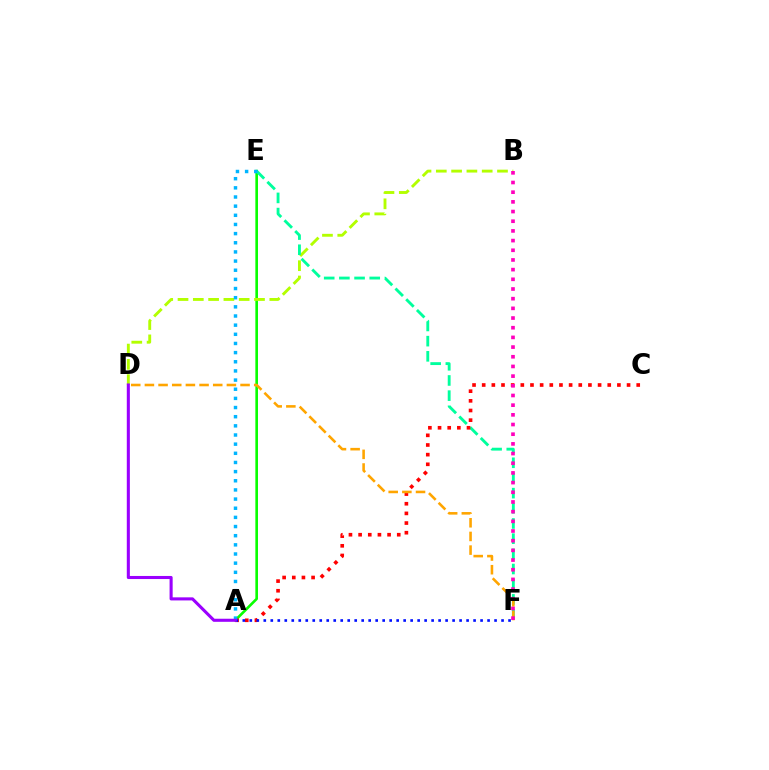{('A', 'E'): [{'color': '#08ff00', 'line_style': 'solid', 'thickness': 1.9}, {'color': '#00b5ff', 'line_style': 'dotted', 'thickness': 2.49}], ('B', 'D'): [{'color': '#b3ff00', 'line_style': 'dashed', 'thickness': 2.08}], ('E', 'F'): [{'color': '#00ff9d', 'line_style': 'dashed', 'thickness': 2.06}], ('A', 'C'): [{'color': '#ff0000', 'line_style': 'dotted', 'thickness': 2.62}], ('D', 'F'): [{'color': '#ffa500', 'line_style': 'dashed', 'thickness': 1.86}], ('B', 'F'): [{'color': '#ff00bd', 'line_style': 'dotted', 'thickness': 2.63}], ('A', 'F'): [{'color': '#0010ff', 'line_style': 'dotted', 'thickness': 1.9}], ('A', 'D'): [{'color': '#9b00ff', 'line_style': 'solid', 'thickness': 2.22}]}